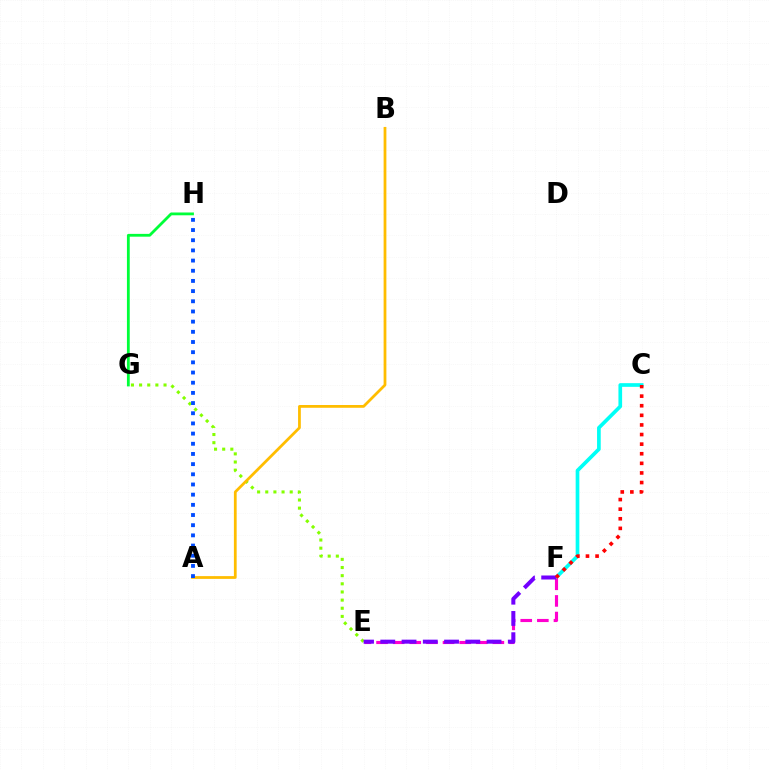{('C', 'F'): [{'color': '#00fff6', 'line_style': 'solid', 'thickness': 2.65}, {'color': '#ff0000', 'line_style': 'dotted', 'thickness': 2.61}], ('E', 'G'): [{'color': '#84ff00', 'line_style': 'dotted', 'thickness': 2.21}], ('G', 'H'): [{'color': '#00ff39', 'line_style': 'solid', 'thickness': 2.02}], ('E', 'F'): [{'color': '#ff00cf', 'line_style': 'dashed', 'thickness': 2.26}, {'color': '#7200ff', 'line_style': 'dashed', 'thickness': 2.89}], ('A', 'B'): [{'color': '#ffbd00', 'line_style': 'solid', 'thickness': 1.99}], ('A', 'H'): [{'color': '#004bff', 'line_style': 'dotted', 'thickness': 2.77}]}